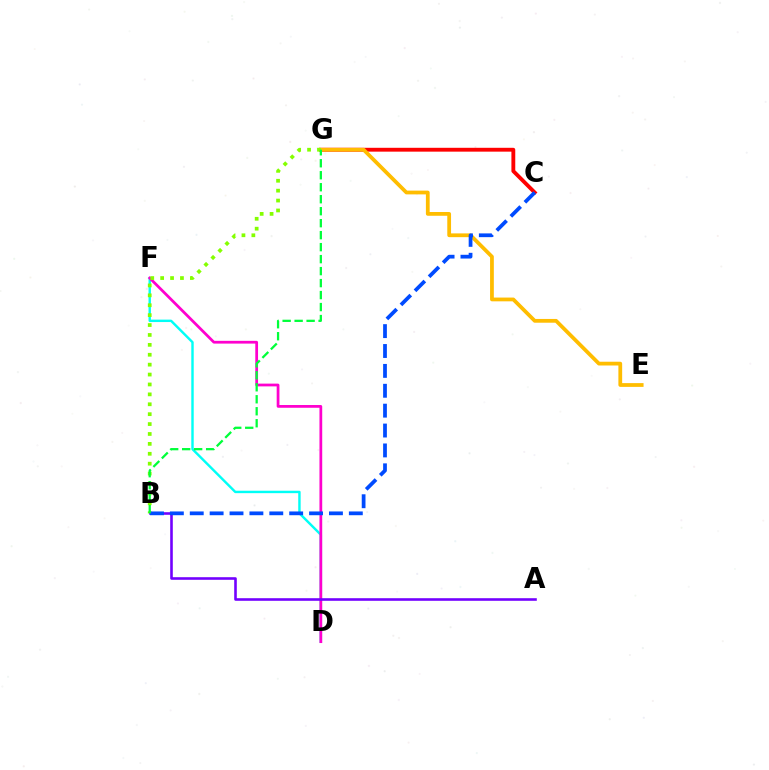{('D', 'F'): [{'color': '#00fff6', 'line_style': 'solid', 'thickness': 1.75}, {'color': '#ff00cf', 'line_style': 'solid', 'thickness': 1.98}], ('C', 'G'): [{'color': '#ff0000', 'line_style': 'solid', 'thickness': 2.77}], ('E', 'G'): [{'color': '#ffbd00', 'line_style': 'solid', 'thickness': 2.71}], ('B', 'G'): [{'color': '#84ff00', 'line_style': 'dotted', 'thickness': 2.69}, {'color': '#00ff39', 'line_style': 'dashed', 'thickness': 1.63}], ('A', 'B'): [{'color': '#7200ff', 'line_style': 'solid', 'thickness': 1.87}], ('B', 'C'): [{'color': '#004bff', 'line_style': 'dashed', 'thickness': 2.7}]}